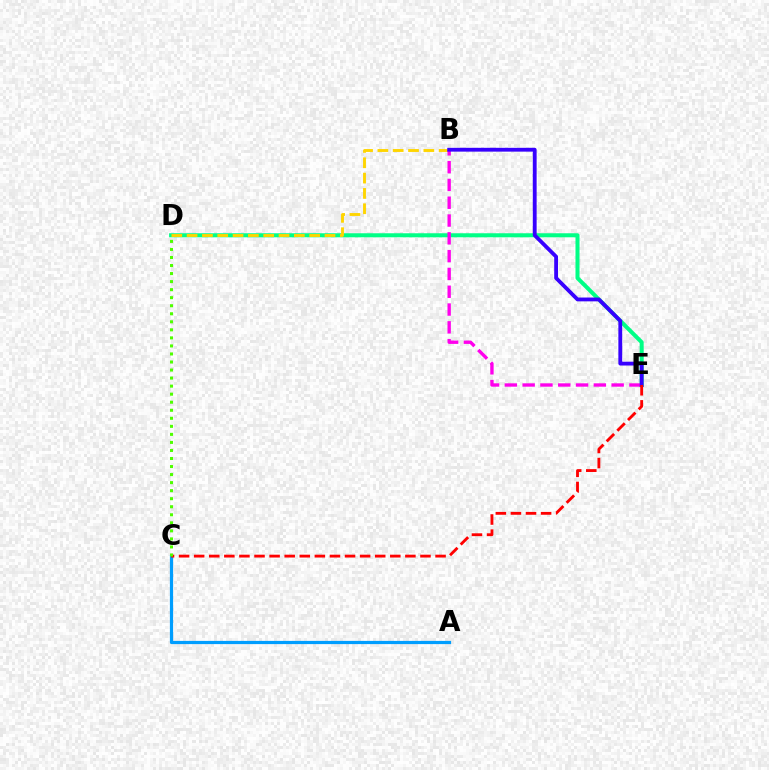{('D', 'E'): [{'color': '#00ff86', 'line_style': 'solid', 'thickness': 2.9}], ('A', 'C'): [{'color': '#009eff', 'line_style': 'solid', 'thickness': 2.31}], ('B', 'D'): [{'color': '#ffd500', 'line_style': 'dashed', 'thickness': 2.08}], ('B', 'E'): [{'color': '#ff00ed', 'line_style': 'dashed', 'thickness': 2.42}, {'color': '#3700ff', 'line_style': 'solid', 'thickness': 2.75}], ('C', 'E'): [{'color': '#ff0000', 'line_style': 'dashed', 'thickness': 2.05}], ('C', 'D'): [{'color': '#4fff00', 'line_style': 'dotted', 'thickness': 2.18}]}